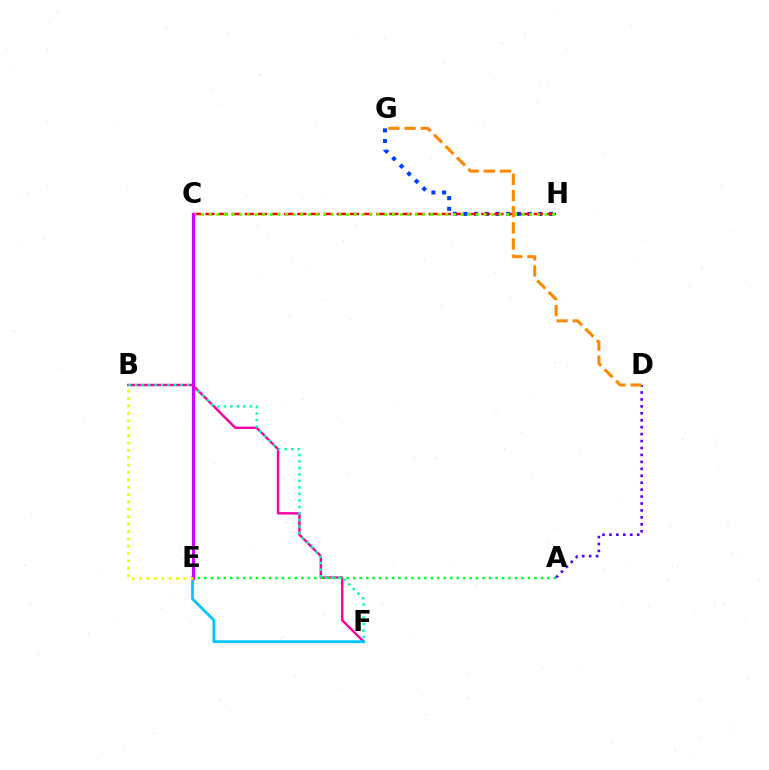{('B', 'F'): [{'color': '#ff00a0', 'line_style': 'solid', 'thickness': 1.74}, {'color': '#00ffaf', 'line_style': 'dotted', 'thickness': 1.77}], ('E', 'F'): [{'color': '#00c7ff', 'line_style': 'solid', 'thickness': 2.03}], ('A', 'D'): [{'color': '#4f00ff', 'line_style': 'dotted', 'thickness': 1.89}], ('A', 'E'): [{'color': '#00ff27', 'line_style': 'dotted', 'thickness': 1.76}], ('G', 'H'): [{'color': '#003fff', 'line_style': 'dotted', 'thickness': 2.9}], ('C', 'H'): [{'color': '#ff0000', 'line_style': 'dashed', 'thickness': 1.78}, {'color': '#66ff00', 'line_style': 'dotted', 'thickness': 2.07}], ('C', 'E'): [{'color': '#d600ff', 'line_style': 'solid', 'thickness': 2.26}], ('D', 'G'): [{'color': '#ff8800', 'line_style': 'dashed', 'thickness': 2.19}], ('B', 'E'): [{'color': '#eeff00', 'line_style': 'dotted', 'thickness': 2.0}]}